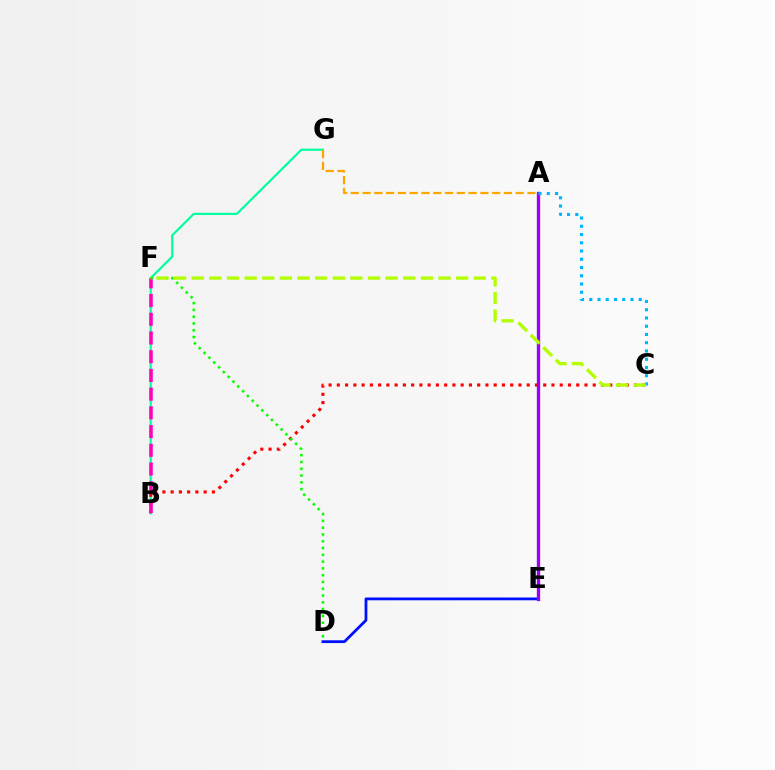{('B', 'G'): [{'color': '#00ff9d', 'line_style': 'solid', 'thickness': 1.57}], ('D', 'E'): [{'color': '#0010ff', 'line_style': 'solid', 'thickness': 2.0}], ('A', 'E'): [{'color': '#9b00ff', 'line_style': 'solid', 'thickness': 2.39}], ('B', 'C'): [{'color': '#ff0000', 'line_style': 'dotted', 'thickness': 2.24}], ('B', 'F'): [{'color': '#ff00bd', 'line_style': 'dashed', 'thickness': 2.54}], ('A', 'C'): [{'color': '#00b5ff', 'line_style': 'dotted', 'thickness': 2.24}], ('D', 'F'): [{'color': '#08ff00', 'line_style': 'dotted', 'thickness': 1.84}], ('C', 'F'): [{'color': '#b3ff00', 'line_style': 'dashed', 'thickness': 2.39}], ('A', 'G'): [{'color': '#ffa500', 'line_style': 'dashed', 'thickness': 1.6}]}